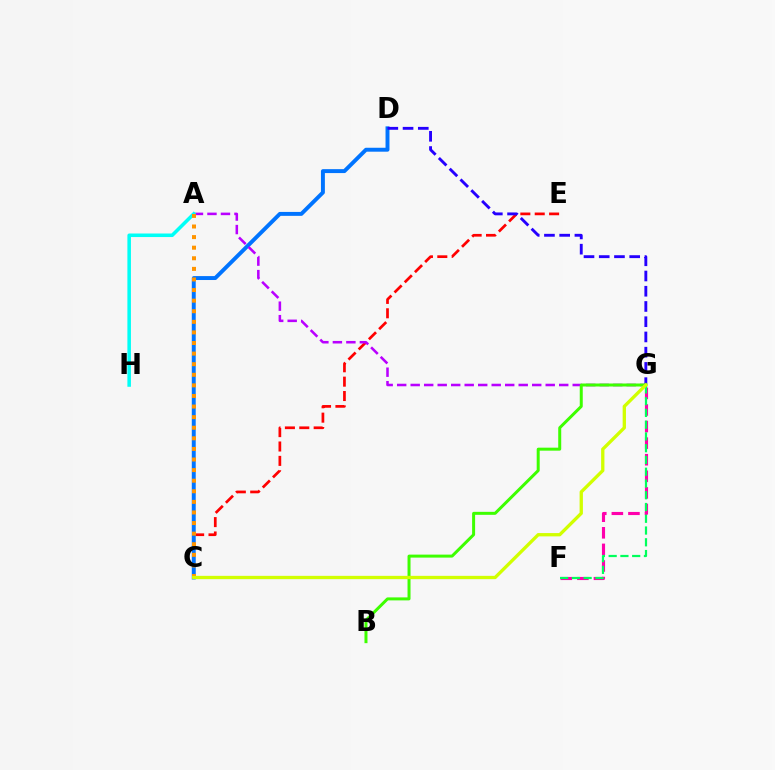{('C', 'E'): [{'color': '#ff0000', 'line_style': 'dashed', 'thickness': 1.95}], ('C', 'D'): [{'color': '#0074ff', 'line_style': 'solid', 'thickness': 2.83}], ('F', 'G'): [{'color': '#ff00ac', 'line_style': 'dashed', 'thickness': 2.25}, {'color': '#00ff5c', 'line_style': 'dashed', 'thickness': 1.6}], ('A', 'G'): [{'color': '#b900ff', 'line_style': 'dashed', 'thickness': 1.83}], ('A', 'H'): [{'color': '#00fff6', 'line_style': 'solid', 'thickness': 2.55}], ('D', 'G'): [{'color': '#2500ff', 'line_style': 'dashed', 'thickness': 2.07}], ('B', 'G'): [{'color': '#3dff00', 'line_style': 'solid', 'thickness': 2.15}], ('A', 'C'): [{'color': '#ff9400', 'line_style': 'dotted', 'thickness': 2.88}], ('C', 'G'): [{'color': '#d1ff00', 'line_style': 'solid', 'thickness': 2.38}]}